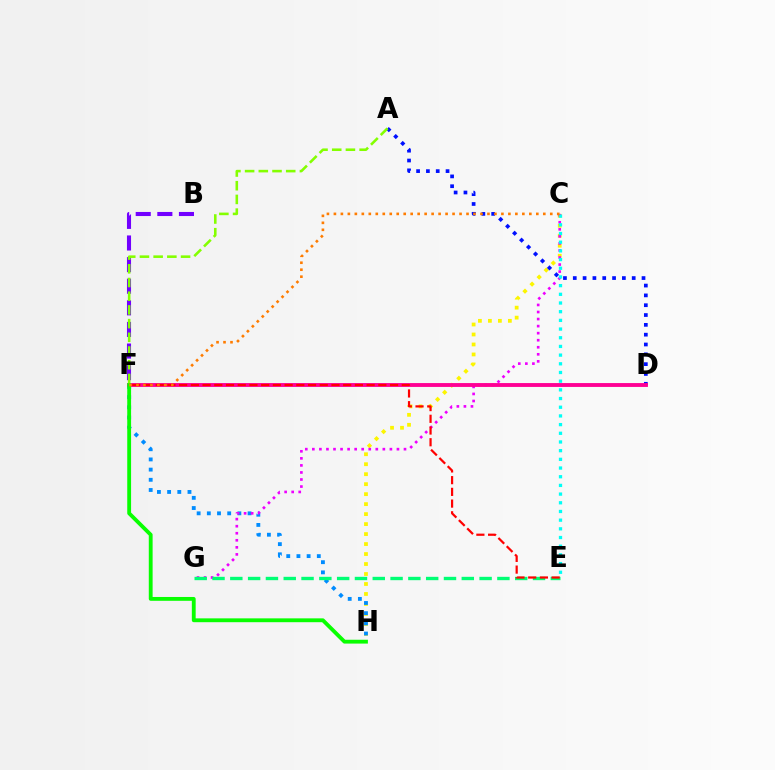{('B', 'F'): [{'color': '#7200ff', 'line_style': 'dashed', 'thickness': 2.94}], ('C', 'H'): [{'color': '#fcf500', 'line_style': 'dotted', 'thickness': 2.71}], ('F', 'H'): [{'color': '#008cff', 'line_style': 'dotted', 'thickness': 2.77}, {'color': '#08ff00', 'line_style': 'solid', 'thickness': 2.76}], ('C', 'G'): [{'color': '#ee00ff', 'line_style': 'dotted', 'thickness': 1.92}], ('E', 'G'): [{'color': '#00ff74', 'line_style': 'dashed', 'thickness': 2.42}], ('A', 'D'): [{'color': '#0010ff', 'line_style': 'dotted', 'thickness': 2.67}], ('C', 'E'): [{'color': '#00fff6', 'line_style': 'dotted', 'thickness': 2.36}], ('D', 'F'): [{'color': '#ff0094', 'line_style': 'solid', 'thickness': 2.79}], ('E', 'F'): [{'color': '#ff0000', 'line_style': 'dashed', 'thickness': 1.59}], ('A', 'F'): [{'color': '#84ff00', 'line_style': 'dashed', 'thickness': 1.86}], ('C', 'F'): [{'color': '#ff7c00', 'line_style': 'dotted', 'thickness': 1.9}]}